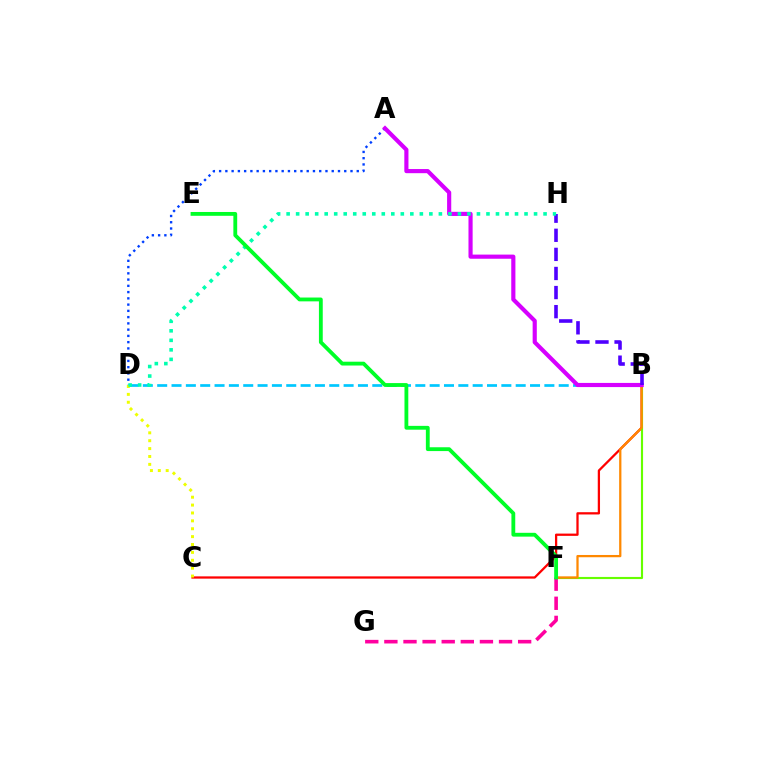{('B', 'D'): [{'color': '#00c7ff', 'line_style': 'dashed', 'thickness': 1.95}], ('B', 'C'): [{'color': '#ff0000', 'line_style': 'solid', 'thickness': 1.63}], ('B', 'F'): [{'color': '#66ff00', 'line_style': 'solid', 'thickness': 1.53}, {'color': '#ff8800', 'line_style': 'solid', 'thickness': 1.63}], ('A', 'D'): [{'color': '#003fff', 'line_style': 'dotted', 'thickness': 1.7}], ('A', 'B'): [{'color': '#d600ff', 'line_style': 'solid', 'thickness': 2.99}], ('F', 'G'): [{'color': '#ff00a0', 'line_style': 'dashed', 'thickness': 2.6}], ('C', 'D'): [{'color': '#eeff00', 'line_style': 'dotted', 'thickness': 2.14}], ('B', 'H'): [{'color': '#4f00ff', 'line_style': 'dashed', 'thickness': 2.59}], ('D', 'H'): [{'color': '#00ffaf', 'line_style': 'dotted', 'thickness': 2.59}], ('E', 'F'): [{'color': '#00ff27', 'line_style': 'solid', 'thickness': 2.75}]}